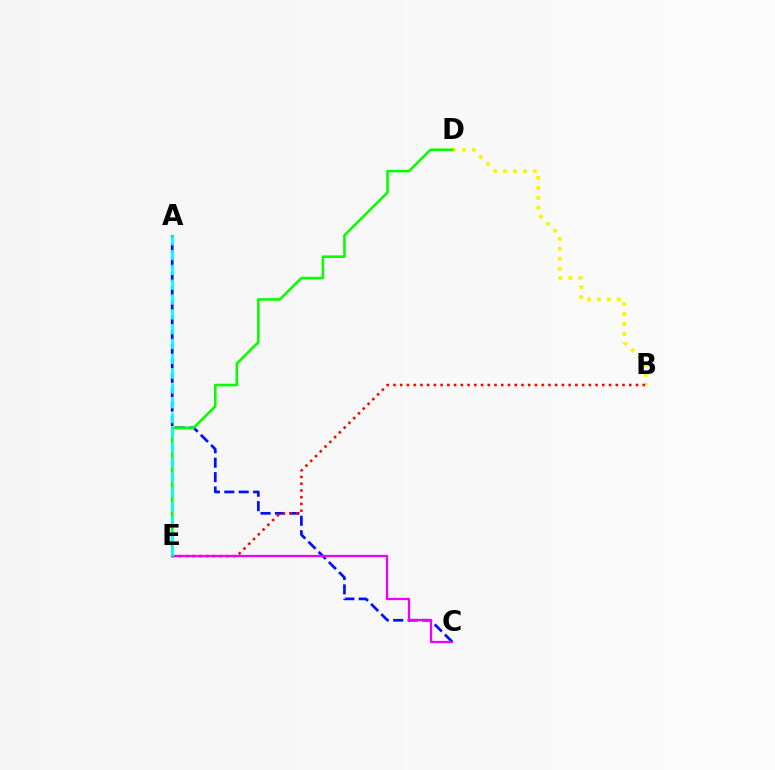{('B', 'D'): [{'color': '#fcf500', 'line_style': 'dotted', 'thickness': 2.71}], ('A', 'C'): [{'color': '#0010ff', 'line_style': 'dashed', 'thickness': 1.96}], ('B', 'E'): [{'color': '#ff0000', 'line_style': 'dotted', 'thickness': 1.83}], ('D', 'E'): [{'color': '#08ff00', 'line_style': 'solid', 'thickness': 1.86}], ('C', 'E'): [{'color': '#ee00ff', 'line_style': 'solid', 'thickness': 1.63}], ('A', 'E'): [{'color': '#00fff6', 'line_style': 'dashed', 'thickness': 2.01}]}